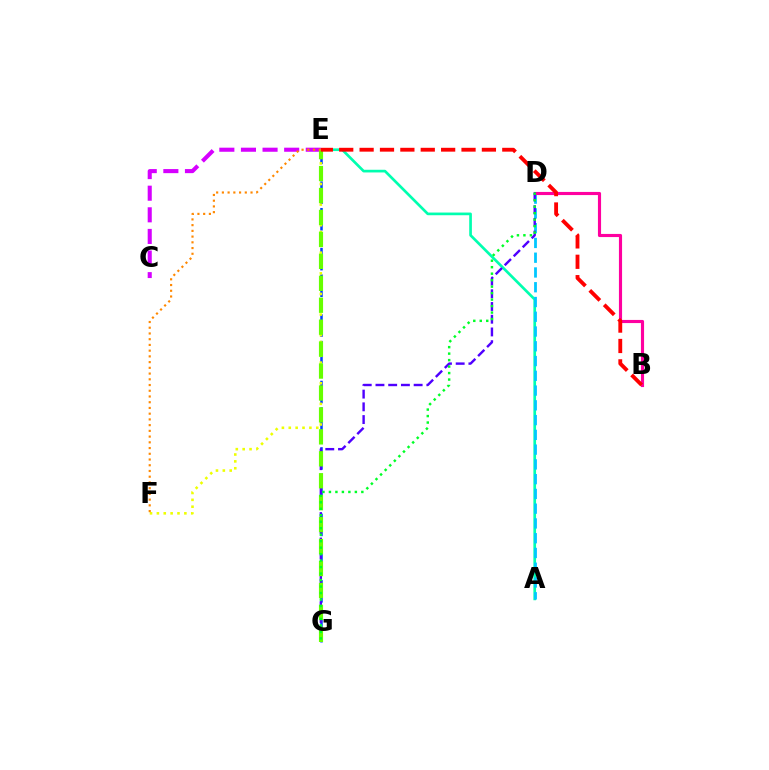{('A', 'E'): [{'color': '#00ffaf', 'line_style': 'solid', 'thickness': 1.93}], ('A', 'D'): [{'color': '#00c7ff', 'line_style': 'dashed', 'thickness': 2.01}], ('E', 'G'): [{'color': '#003fff', 'line_style': 'dashed', 'thickness': 1.81}, {'color': '#66ff00', 'line_style': 'dashed', 'thickness': 2.98}], ('E', 'F'): [{'color': '#eeff00', 'line_style': 'dotted', 'thickness': 1.87}, {'color': '#ff8800', 'line_style': 'dotted', 'thickness': 1.56}], ('B', 'D'): [{'color': '#ff00a0', 'line_style': 'solid', 'thickness': 2.26}], ('C', 'E'): [{'color': '#d600ff', 'line_style': 'dashed', 'thickness': 2.94}], ('D', 'G'): [{'color': '#4f00ff', 'line_style': 'dashed', 'thickness': 1.73}, {'color': '#00ff27', 'line_style': 'dotted', 'thickness': 1.76}], ('B', 'E'): [{'color': '#ff0000', 'line_style': 'dashed', 'thickness': 2.77}]}